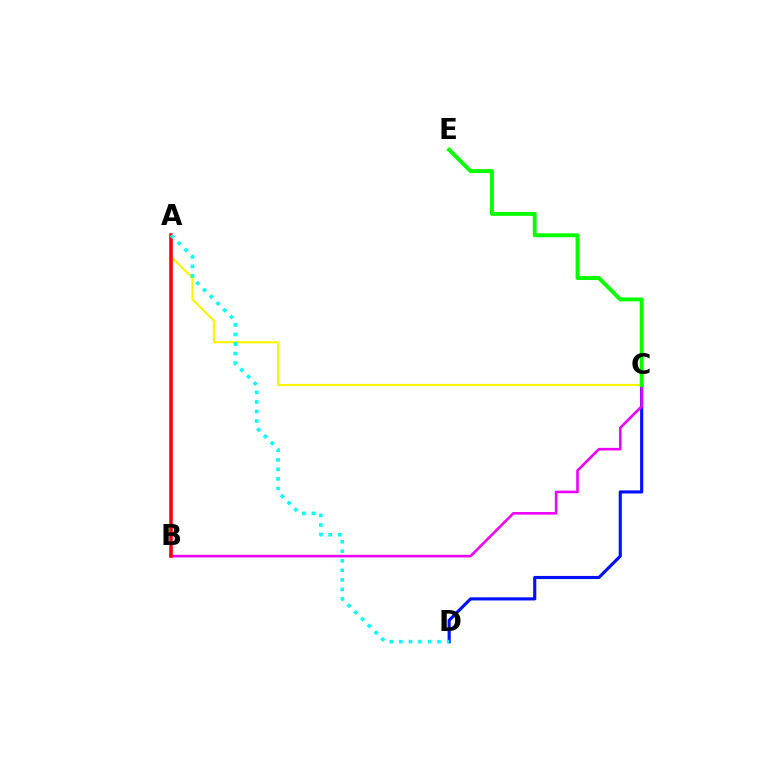{('A', 'C'): [{'color': '#fcf500', 'line_style': 'solid', 'thickness': 1.53}], ('C', 'D'): [{'color': '#0010ff', 'line_style': 'solid', 'thickness': 2.25}], ('B', 'C'): [{'color': '#ee00ff', 'line_style': 'solid', 'thickness': 1.88}], ('C', 'E'): [{'color': '#08ff00', 'line_style': 'solid', 'thickness': 2.83}], ('A', 'B'): [{'color': '#ff0000', 'line_style': 'solid', 'thickness': 2.55}], ('A', 'D'): [{'color': '#00fff6', 'line_style': 'dotted', 'thickness': 2.59}]}